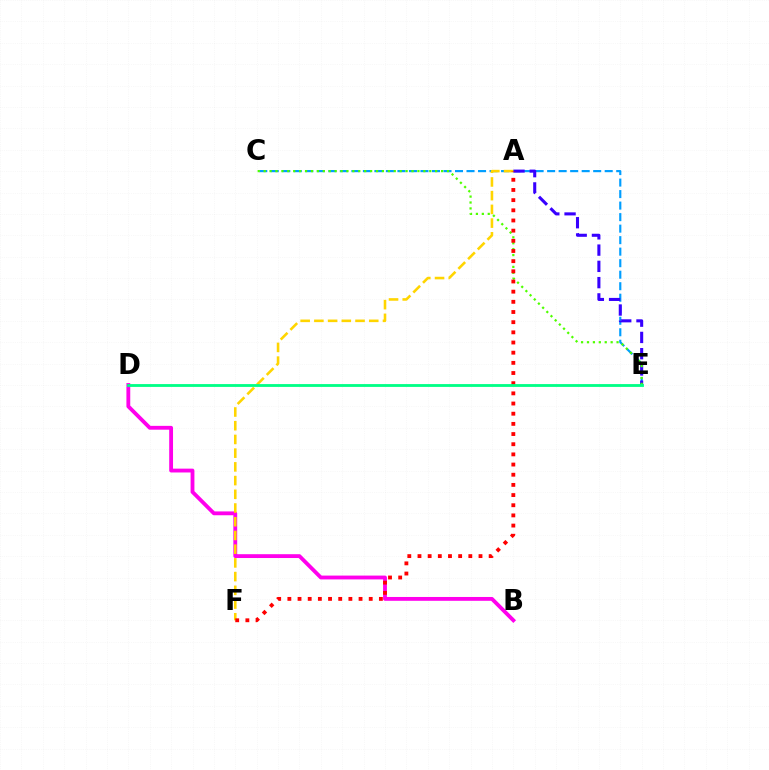{('C', 'E'): [{'color': '#009eff', 'line_style': 'dashed', 'thickness': 1.56}, {'color': '#4fff00', 'line_style': 'dotted', 'thickness': 1.61}], ('A', 'E'): [{'color': '#3700ff', 'line_style': 'dashed', 'thickness': 2.21}], ('B', 'D'): [{'color': '#ff00ed', 'line_style': 'solid', 'thickness': 2.76}], ('A', 'F'): [{'color': '#ffd500', 'line_style': 'dashed', 'thickness': 1.86}, {'color': '#ff0000', 'line_style': 'dotted', 'thickness': 2.76}], ('D', 'E'): [{'color': '#00ff86', 'line_style': 'solid', 'thickness': 2.04}]}